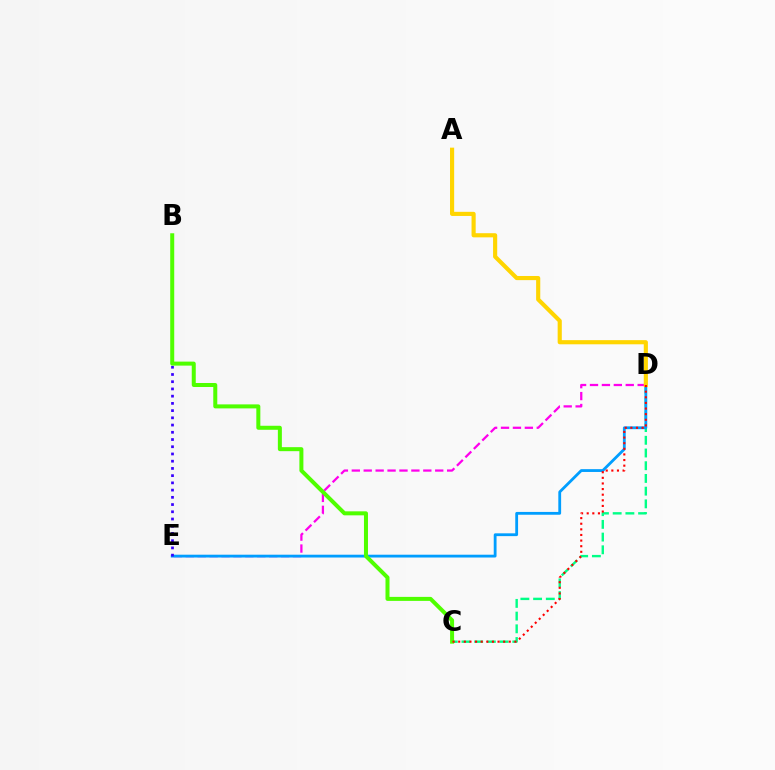{('D', 'E'): [{'color': '#ff00ed', 'line_style': 'dashed', 'thickness': 1.62}, {'color': '#009eff', 'line_style': 'solid', 'thickness': 2.02}], ('C', 'D'): [{'color': '#00ff86', 'line_style': 'dashed', 'thickness': 1.73}, {'color': '#ff0000', 'line_style': 'dotted', 'thickness': 1.53}], ('A', 'D'): [{'color': '#ffd500', 'line_style': 'solid', 'thickness': 2.98}], ('B', 'E'): [{'color': '#3700ff', 'line_style': 'dotted', 'thickness': 1.96}], ('B', 'C'): [{'color': '#4fff00', 'line_style': 'solid', 'thickness': 2.88}]}